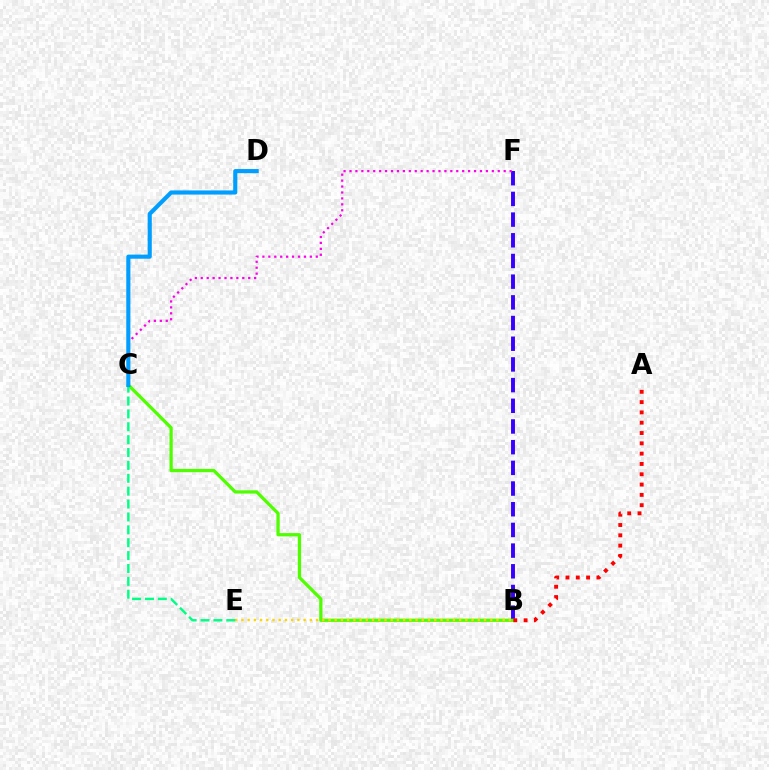{('B', 'F'): [{'color': '#3700ff', 'line_style': 'dashed', 'thickness': 2.81}], ('B', 'C'): [{'color': '#4fff00', 'line_style': 'solid', 'thickness': 2.35}], ('B', 'E'): [{'color': '#ffd500', 'line_style': 'dotted', 'thickness': 1.69}], ('C', 'E'): [{'color': '#00ff86', 'line_style': 'dashed', 'thickness': 1.75}], ('A', 'B'): [{'color': '#ff0000', 'line_style': 'dotted', 'thickness': 2.8}], ('C', 'F'): [{'color': '#ff00ed', 'line_style': 'dotted', 'thickness': 1.61}], ('C', 'D'): [{'color': '#009eff', 'line_style': 'solid', 'thickness': 2.97}]}